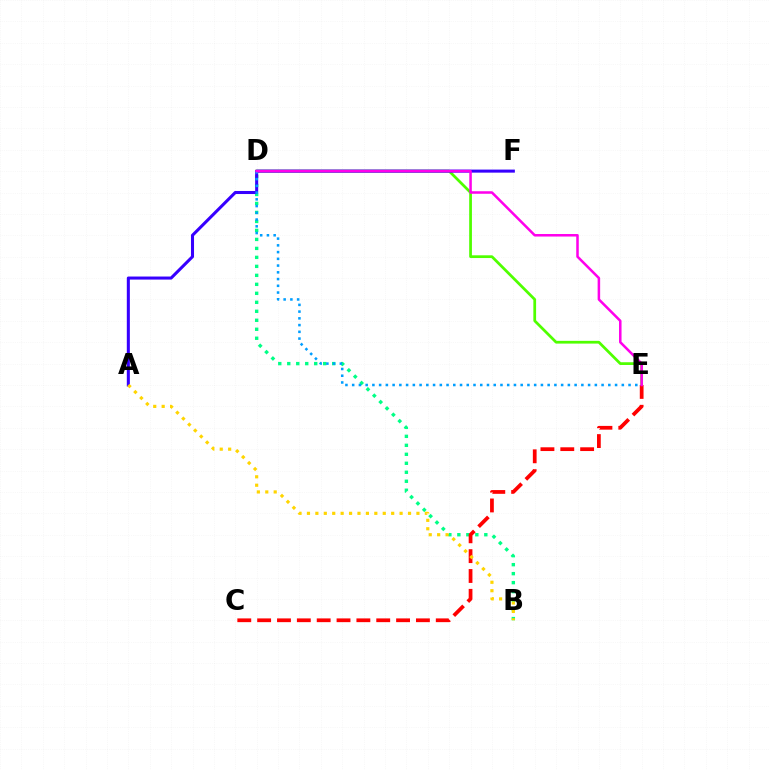{('B', 'D'): [{'color': '#00ff86', 'line_style': 'dotted', 'thickness': 2.44}], ('D', 'E'): [{'color': '#4fff00', 'line_style': 'solid', 'thickness': 1.97}, {'color': '#009eff', 'line_style': 'dotted', 'thickness': 1.83}, {'color': '#ff00ed', 'line_style': 'solid', 'thickness': 1.82}], ('A', 'F'): [{'color': '#3700ff', 'line_style': 'solid', 'thickness': 2.2}], ('C', 'E'): [{'color': '#ff0000', 'line_style': 'dashed', 'thickness': 2.7}], ('A', 'B'): [{'color': '#ffd500', 'line_style': 'dotted', 'thickness': 2.29}]}